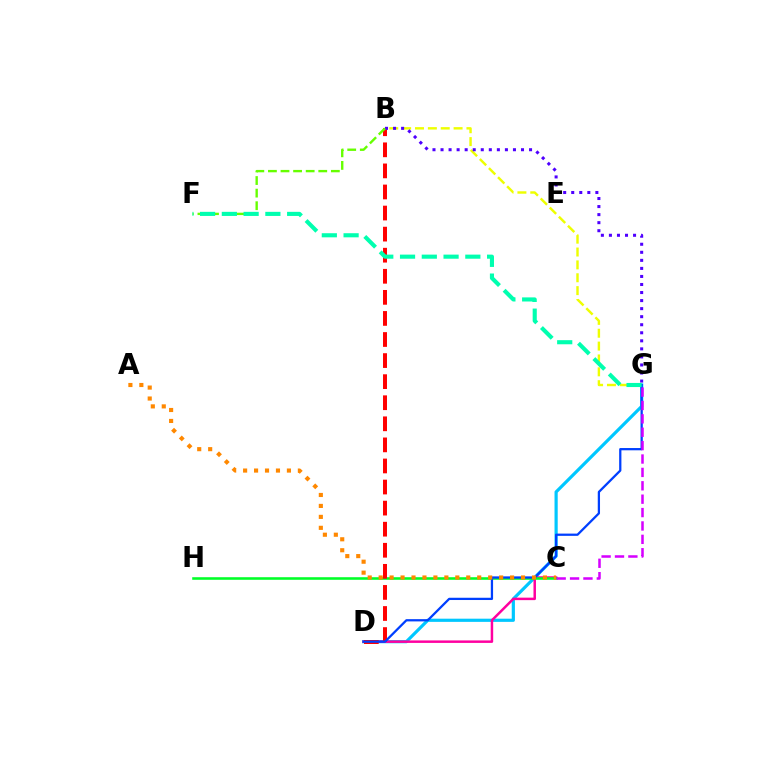{('D', 'G'): [{'color': '#00c7ff', 'line_style': 'solid', 'thickness': 2.29}, {'color': '#003fff', 'line_style': 'solid', 'thickness': 1.63}], ('C', 'D'): [{'color': '#ff00a0', 'line_style': 'solid', 'thickness': 1.79}], ('B', 'G'): [{'color': '#eeff00', 'line_style': 'dashed', 'thickness': 1.75}, {'color': '#4f00ff', 'line_style': 'dotted', 'thickness': 2.19}], ('C', 'H'): [{'color': '#00ff27', 'line_style': 'solid', 'thickness': 1.86}], ('B', 'D'): [{'color': '#ff0000', 'line_style': 'dashed', 'thickness': 2.86}], ('A', 'C'): [{'color': '#ff8800', 'line_style': 'dotted', 'thickness': 2.98}], ('B', 'F'): [{'color': '#66ff00', 'line_style': 'dashed', 'thickness': 1.71}], ('F', 'G'): [{'color': '#00ffaf', 'line_style': 'dashed', 'thickness': 2.96}], ('C', 'G'): [{'color': '#d600ff', 'line_style': 'dashed', 'thickness': 1.82}]}